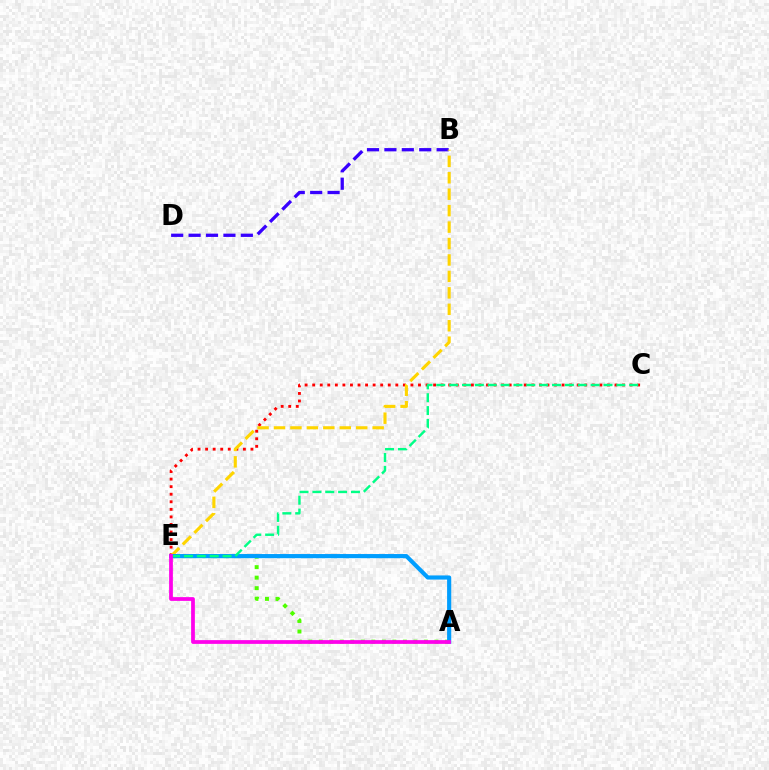{('B', 'D'): [{'color': '#3700ff', 'line_style': 'dashed', 'thickness': 2.37}], ('C', 'E'): [{'color': '#ff0000', 'line_style': 'dotted', 'thickness': 2.05}, {'color': '#00ff86', 'line_style': 'dashed', 'thickness': 1.75}], ('B', 'E'): [{'color': '#ffd500', 'line_style': 'dashed', 'thickness': 2.23}], ('A', 'E'): [{'color': '#4fff00', 'line_style': 'dotted', 'thickness': 2.86}, {'color': '#009eff', 'line_style': 'solid', 'thickness': 2.98}, {'color': '#ff00ed', 'line_style': 'solid', 'thickness': 2.7}]}